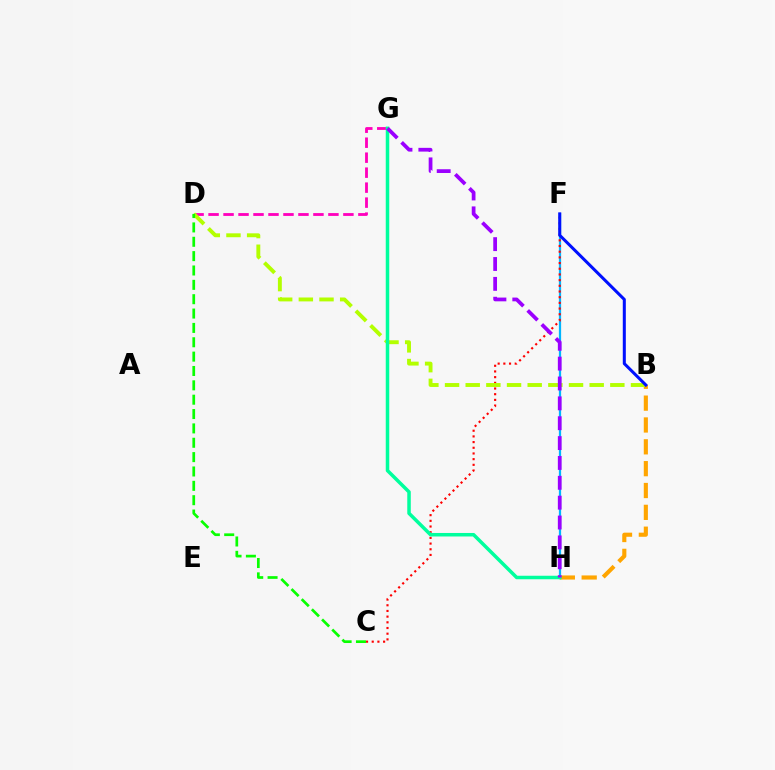{('B', 'H'): [{'color': '#ffa500', 'line_style': 'dashed', 'thickness': 2.97}], ('F', 'H'): [{'color': '#00b5ff', 'line_style': 'solid', 'thickness': 1.61}], ('C', 'F'): [{'color': '#ff0000', 'line_style': 'dotted', 'thickness': 1.54}], ('D', 'G'): [{'color': '#ff00bd', 'line_style': 'dashed', 'thickness': 2.04}], ('B', 'D'): [{'color': '#b3ff00', 'line_style': 'dashed', 'thickness': 2.81}], ('G', 'H'): [{'color': '#00ff9d', 'line_style': 'solid', 'thickness': 2.53}, {'color': '#9b00ff', 'line_style': 'dashed', 'thickness': 2.7}], ('B', 'F'): [{'color': '#0010ff', 'line_style': 'solid', 'thickness': 2.18}], ('C', 'D'): [{'color': '#08ff00', 'line_style': 'dashed', 'thickness': 1.95}]}